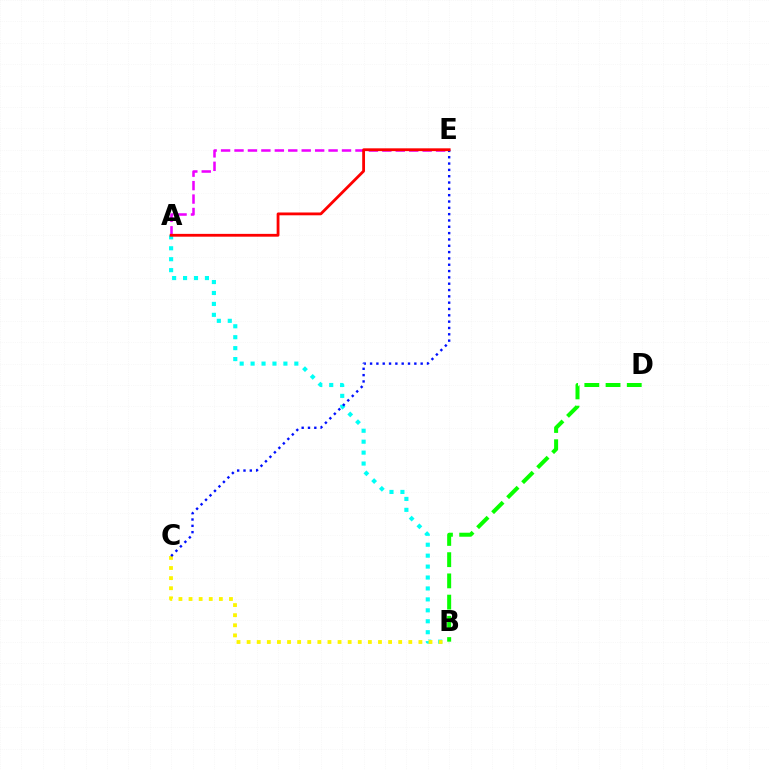{('A', 'B'): [{'color': '#00fff6', 'line_style': 'dotted', 'thickness': 2.97}], ('B', 'C'): [{'color': '#fcf500', 'line_style': 'dotted', 'thickness': 2.75}], ('C', 'E'): [{'color': '#0010ff', 'line_style': 'dotted', 'thickness': 1.72}], ('A', 'E'): [{'color': '#ee00ff', 'line_style': 'dashed', 'thickness': 1.83}, {'color': '#ff0000', 'line_style': 'solid', 'thickness': 2.02}], ('B', 'D'): [{'color': '#08ff00', 'line_style': 'dashed', 'thickness': 2.88}]}